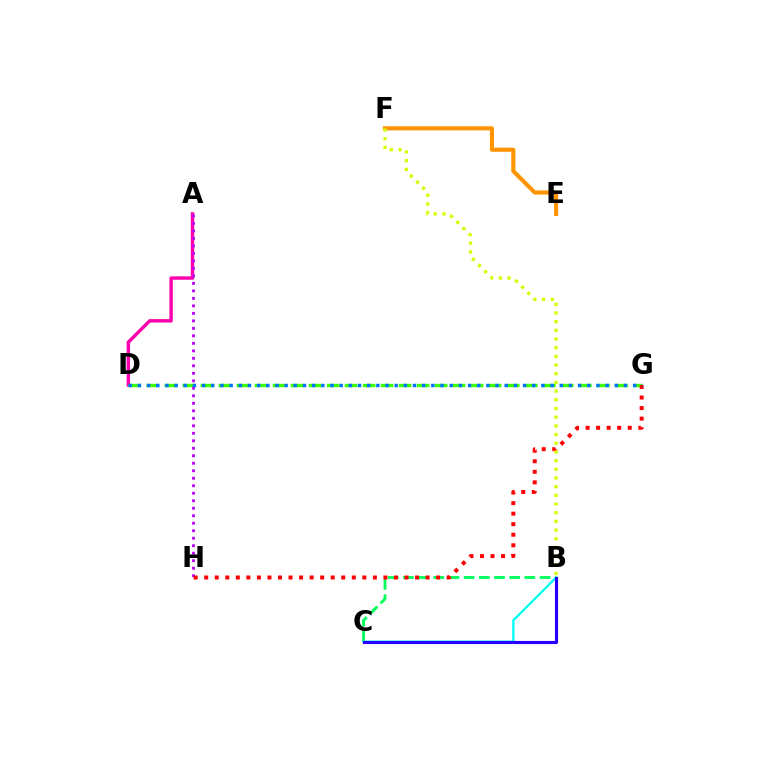{('E', 'F'): [{'color': '#ff9400', 'line_style': 'solid', 'thickness': 2.96}], ('A', 'D'): [{'color': '#ff00ac', 'line_style': 'solid', 'thickness': 2.46}], ('B', 'C'): [{'color': '#00ff5c', 'line_style': 'dashed', 'thickness': 2.06}, {'color': '#00fff6', 'line_style': 'solid', 'thickness': 1.64}, {'color': '#2500ff', 'line_style': 'solid', 'thickness': 2.25}], ('D', 'G'): [{'color': '#3dff00', 'line_style': 'dashed', 'thickness': 2.45}, {'color': '#0074ff', 'line_style': 'dotted', 'thickness': 2.49}], ('A', 'H'): [{'color': '#b900ff', 'line_style': 'dotted', 'thickness': 2.04}], ('G', 'H'): [{'color': '#ff0000', 'line_style': 'dotted', 'thickness': 2.86}], ('B', 'F'): [{'color': '#d1ff00', 'line_style': 'dotted', 'thickness': 2.36}]}